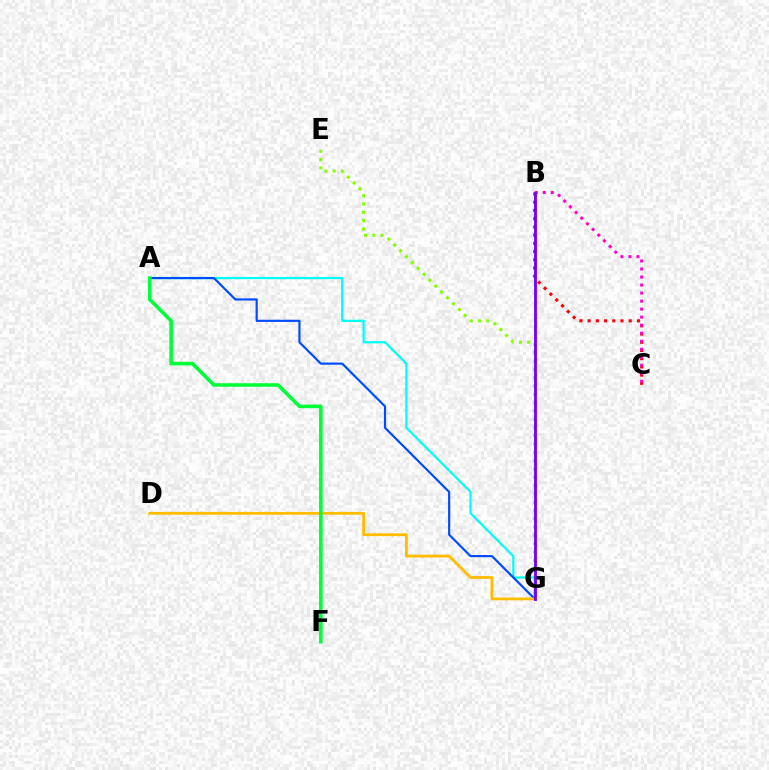{('A', 'G'): [{'color': '#00fff6', 'line_style': 'solid', 'thickness': 1.61}, {'color': '#004bff', 'line_style': 'solid', 'thickness': 1.56}], ('E', 'G'): [{'color': '#84ff00', 'line_style': 'dotted', 'thickness': 2.25}], ('B', 'C'): [{'color': '#ff0000', 'line_style': 'dotted', 'thickness': 2.23}, {'color': '#ff00cf', 'line_style': 'dotted', 'thickness': 2.18}], ('D', 'G'): [{'color': '#ffbd00', 'line_style': 'solid', 'thickness': 2.03}], ('B', 'G'): [{'color': '#7200ff', 'line_style': 'solid', 'thickness': 2.05}], ('A', 'F'): [{'color': '#00ff39', 'line_style': 'solid', 'thickness': 2.57}]}